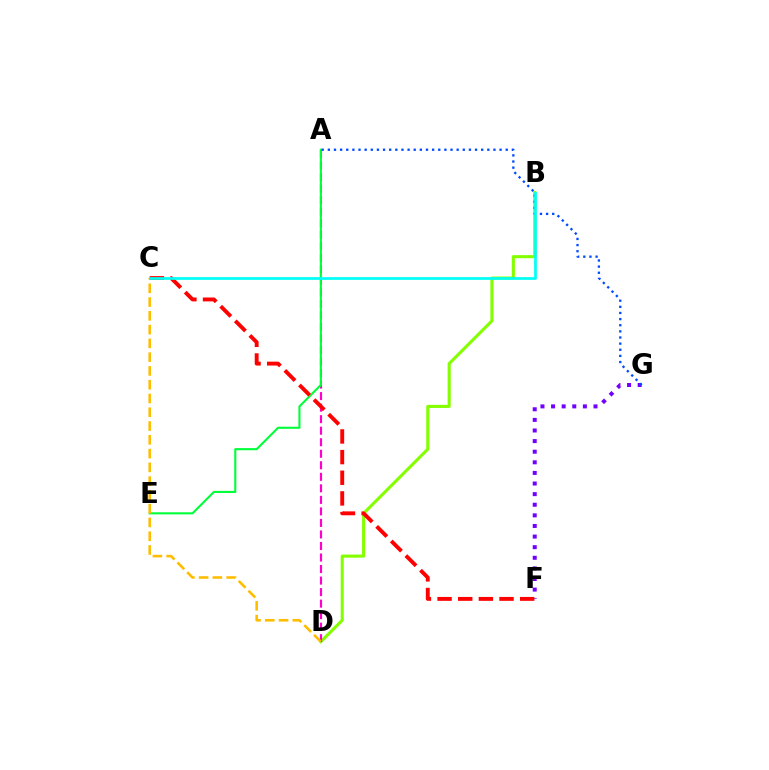{('B', 'D'): [{'color': '#84ff00', 'line_style': 'solid', 'thickness': 2.22}], ('A', 'D'): [{'color': '#ff00cf', 'line_style': 'dashed', 'thickness': 1.57}], ('A', 'E'): [{'color': '#00ff39', 'line_style': 'solid', 'thickness': 1.52}], ('C', 'D'): [{'color': '#ffbd00', 'line_style': 'dashed', 'thickness': 1.87}], ('F', 'G'): [{'color': '#7200ff', 'line_style': 'dotted', 'thickness': 2.88}], ('C', 'F'): [{'color': '#ff0000', 'line_style': 'dashed', 'thickness': 2.81}], ('A', 'G'): [{'color': '#004bff', 'line_style': 'dotted', 'thickness': 1.67}], ('B', 'C'): [{'color': '#00fff6', 'line_style': 'solid', 'thickness': 1.96}]}